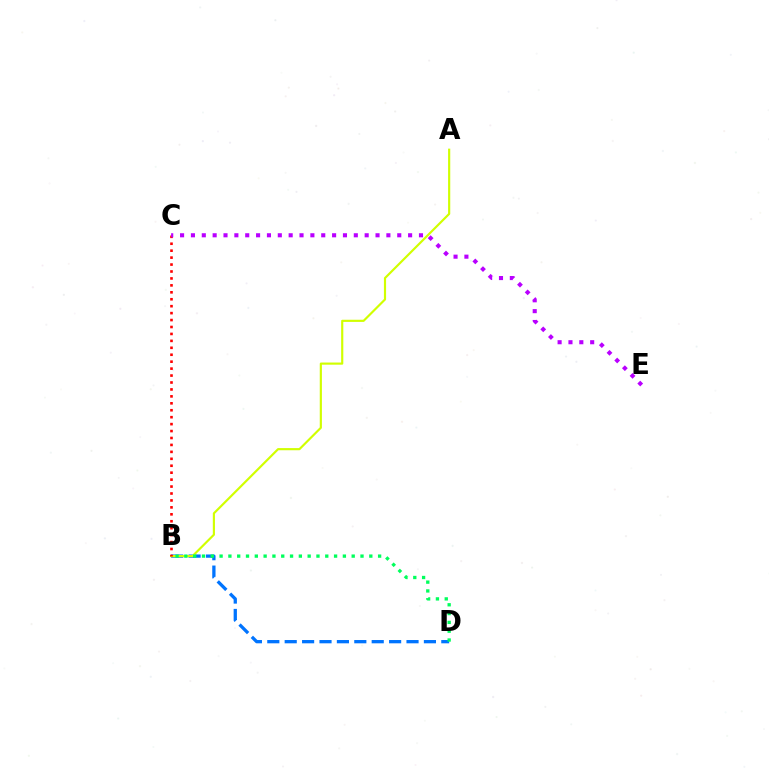{('B', 'D'): [{'color': '#0074ff', 'line_style': 'dashed', 'thickness': 2.36}, {'color': '#00ff5c', 'line_style': 'dotted', 'thickness': 2.39}], ('A', 'B'): [{'color': '#d1ff00', 'line_style': 'solid', 'thickness': 1.56}], ('B', 'C'): [{'color': '#ff0000', 'line_style': 'dotted', 'thickness': 1.88}], ('C', 'E'): [{'color': '#b900ff', 'line_style': 'dotted', 'thickness': 2.95}]}